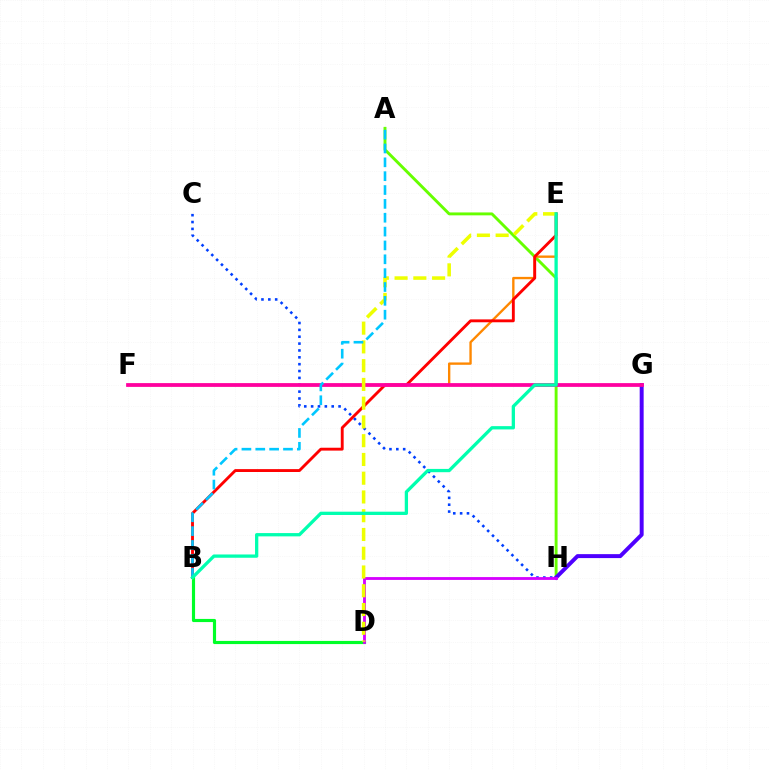{('A', 'H'): [{'color': '#66ff00', 'line_style': 'solid', 'thickness': 2.09}], ('G', 'H'): [{'color': '#4f00ff', 'line_style': 'solid', 'thickness': 2.85}], ('E', 'F'): [{'color': '#ff8800', 'line_style': 'solid', 'thickness': 1.7}], ('B', 'E'): [{'color': '#ff0000', 'line_style': 'solid', 'thickness': 2.07}, {'color': '#00ffaf', 'line_style': 'solid', 'thickness': 2.36}], ('B', 'D'): [{'color': '#00ff27', 'line_style': 'solid', 'thickness': 2.27}], ('C', 'H'): [{'color': '#003fff', 'line_style': 'dotted', 'thickness': 1.86}], ('F', 'G'): [{'color': '#ff00a0', 'line_style': 'solid', 'thickness': 2.7}], ('D', 'H'): [{'color': '#d600ff', 'line_style': 'solid', 'thickness': 2.03}], ('D', 'E'): [{'color': '#eeff00', 'line_style': 'dashed', 'thickness': 2.55}], ('A', 'B'): [{'color': '#00c7ff', 'line_style': 'dashed', 'thickness': 1.88}]}